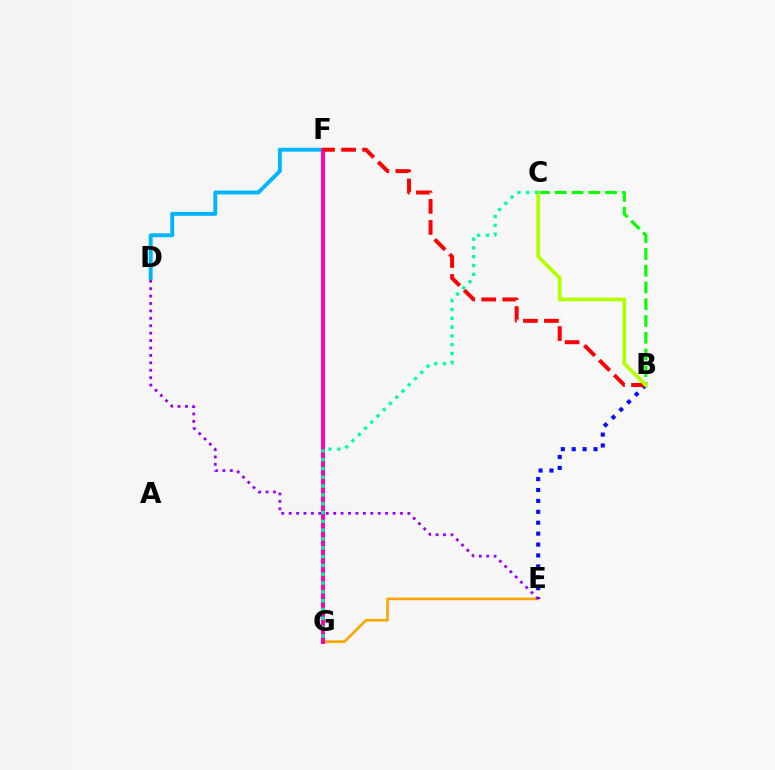{('E', 'G'): [{'color': '#ffa500', 'line_style': 'solid', 'thickness': 1.9}], ('D', 'F'): [{'color': '#00b5ff', 'line_style': 'solid', 'thickness': 2.79}], ('B', 'E'): [{'color': '#0010ff', 'line_style': 'dotted', 'thickness': 2.96}], ('B', 'C'): [{'color': '#08ff00', 'line_style': 'dashed', 'thickness': 2.27}, {'color': '#b3ff00', 'line_style': 'solid', 'thickness': 2.71}], ('D', 'E'): [{'color': '#9b00ff', 'line_style': 'dotted', 'thickness': 2.02}], ('F', 'G'): [{'color': '#ff00bd', 'line_style': 'solid', 'thickness': 2.86}], ('B', 'F'): [{'color': '#ff0000', 'line_style': 'dashed', 'thickness': 2.86}], ('C', 'G'): [{'color': '#00ff9d', 'line_style': 'dotted', 'thickness': 2.39}]}